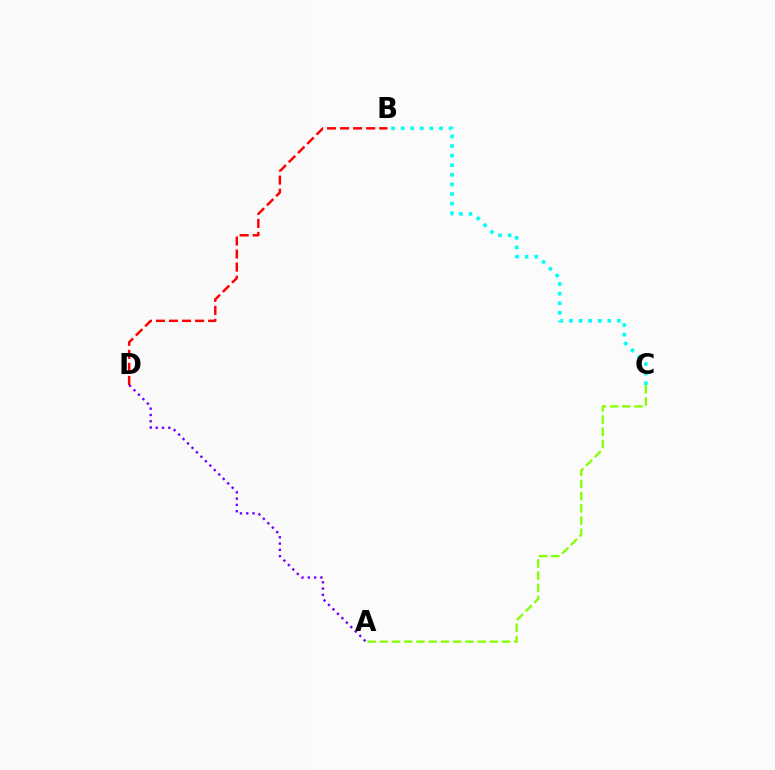{('A', 'C'): [{'color': '#84ff00', 'line_style': 'dashed', 'thickness': 1.66}], ('B', 'C'): [{'color': '#00fff6', 'line_style': 'dotted', 'thickness': 2.61}], ('A', 'D'): [{'color': '#7200ff', 'line_style': 'dotted', 'thickness': 1.71}], ('B', 'D'): [{'color': '#ff0000', 'line_style': 'dashed', 'thickness': 1.77}]}